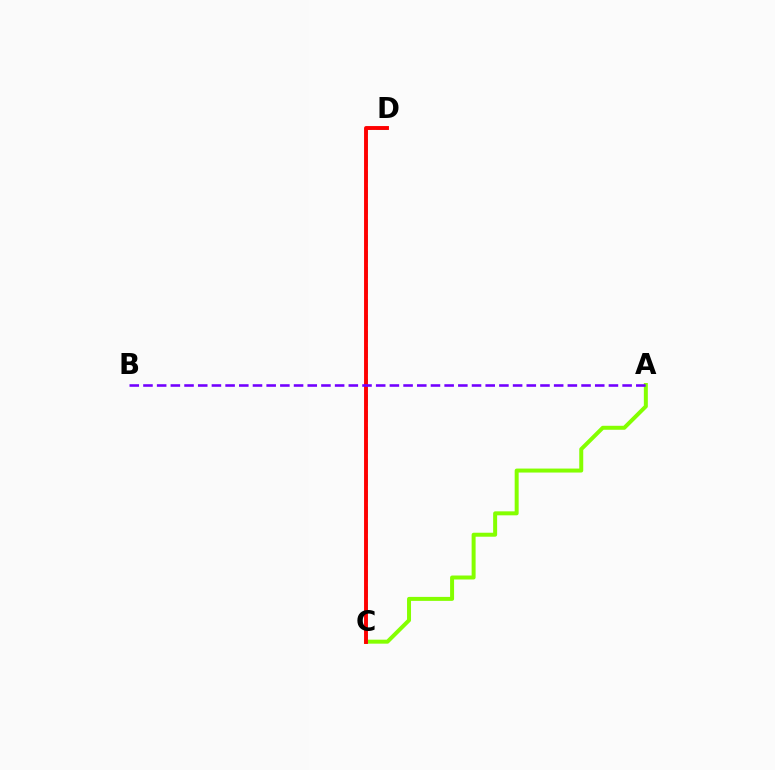{('A', 'C'): [{'color': '#84ff00', 'line_style': 'solid', 'thickness': 2.87}], ('C', 'D'): [{'color': '#00fff6', 'line_style': 'dashed', 'thickness': 2.17}, {'color': '#ff0000', 'line_style': 'solid', 'thickness': 2.8}], ('A', 'B'): [{'color': '#7200ff', 'line_style': 'dashed', 'thickness': 1.86}]}